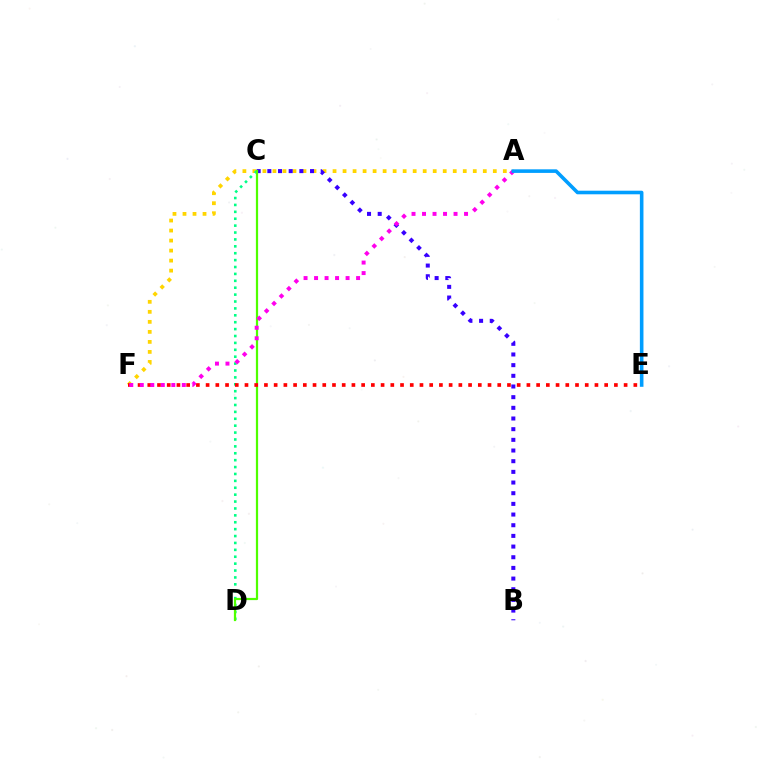{('A', 'F'): [{'color': '#ffd500', 'line_style': 'dotted', 'thickness': 2.72}, {'color': '#ff00ed', 'line_style': 'dotted', 'thickness': 2.85}], ('C', 'D'): [{'color': '#00ff86', 'line_style': 'dotted', 'thickness': 1.87}, {'color': '#4fff00', 'line_style': 'solid', 'thickness': 1.6}], ('B', 'C'): [{'color': '#3700ff', 'line_style': 'dotted', 'thickness': 2.9}], ('E', 'F'): [{'color': '#ff0000', 'line_style': 'dotted', 'thickness': 2.64}], ('A', 'E'): [{'color': '#009eff', 'line_style': 'solid', 'thickness': 2.59}]}